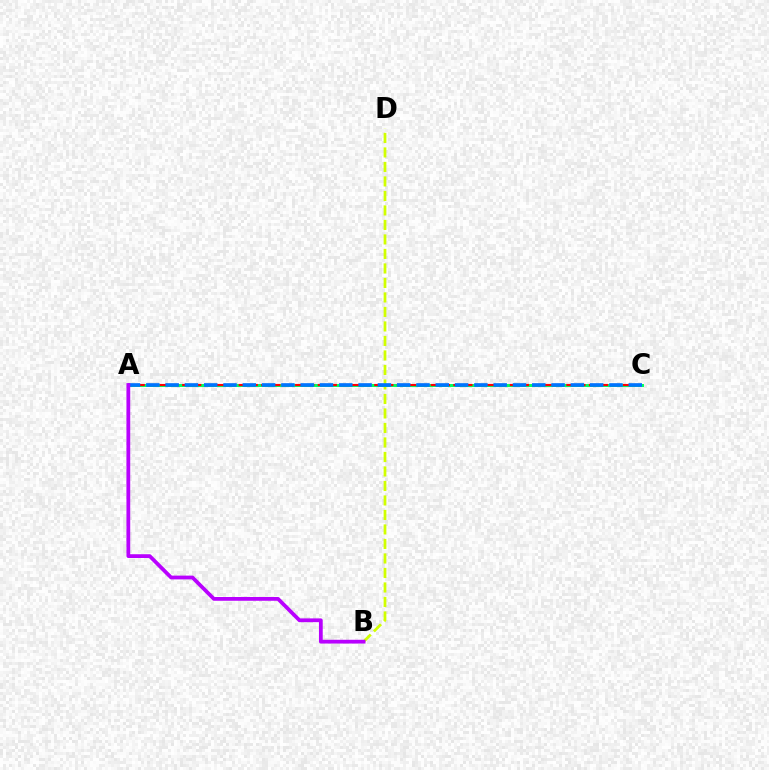{('B', 'D'): [{'color': '#d1ff00', 'line_style': 'dashed', 'thickness': 1.97}], ('A', 'C'): [{'color': '#00ff5c', 'line_style': 'solid', 'thickness': 2.13}, {'color': '#ff0000', 'line_style': 'dashed', 'thickness': 1.54}, {'color': '#0074ff', 'line_style': 'dashed', 'thickness': 2.62}], ('A', 'B'): [{'color': '#b900ff', 'line_style': 'solid', 'thickness': 2.71}]}